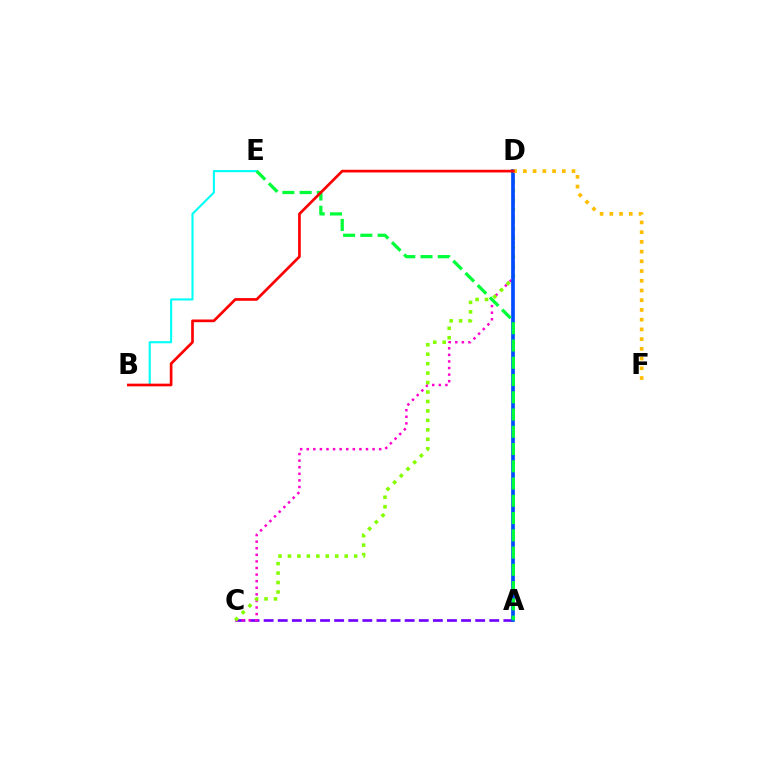{('A', 'C'): [{'color': '#7200ff', 'line_style': 'dashed', 'thickness': 1.92}], ('C', 'D'): [{'color': '#ff00cf', 'line_style': 'dotted', 'thickness': 1.79}, {'color': '#84ff00', 'line_style': 'dotted', 'thickness': 2.57}], ('B', 'E'): [{'color': '#00fff6', 'line_style': 'solid', 'thickness': 1.51}], ('A', 'D'): [{'color': '#004bff', 'line_style': 'solid', 'thickness': 2.66}], ('D', 'F'): [{'color': '#ffbd00', 'line_style': 'dotted', 'thickness': 2.64}], ('A', 'E'): [{'color': '#00ff39', 'line_style': 'dashed', 'thickness': 2.34}], ('B', 'D'): [{'color': '#ff0000', 'line_style': 'solid', 'thickness': 1.93}]}